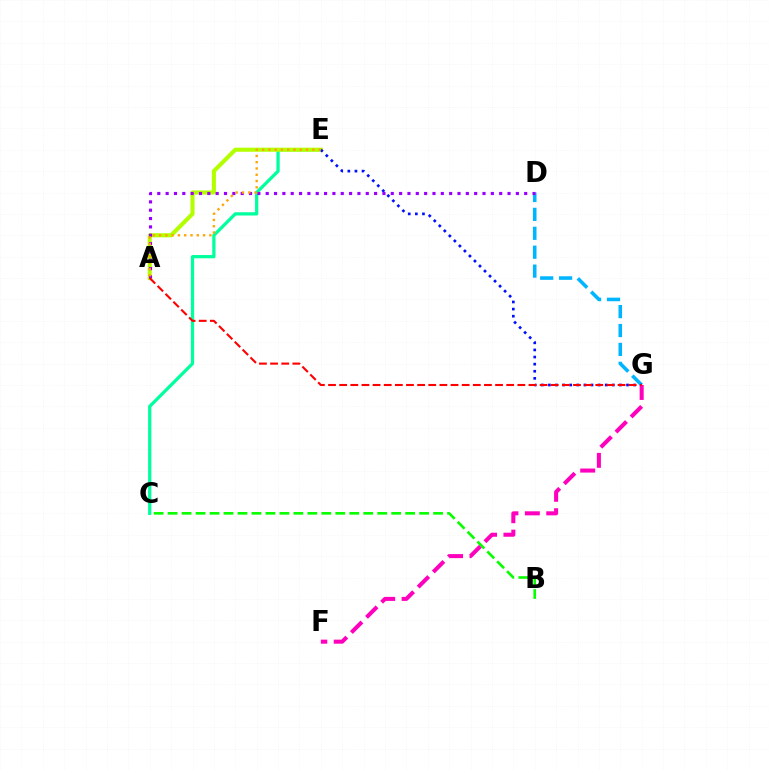{('C', 'E'): [{'color': '#00ff9d', 'line_style': 'solid', 'thickness': 2.34}], ('A', 'E'): [{'color': '#b3ff00', 'line_style': 'solid', 'thickness': 2.95}, {'color': '#ffa500', 'line_style': 'dotted', 'thickness': 1.71}], ('D', 'G'): [{'color': '#00b5ff', 'line_style': 'dashed', 'thickness': 2.57}], ('B', 'C'): [{'color': '#08ff00', 'line_style': 'dashed', 'thickness': 1.9}], ('E', 'G'): [{'color': '#0010ff', 'line_style': 'dotted', 'thickness': 1.93}], ('A', 'D'): [{'color': '#9b00ff', 'line_style': 'dotted', 'thickness': 2.27}], ('F', 'G'): [{'color': '#ff00bd', 'line_style': 'dashed', 'thickness': 2.91}], ('A', 'G'): [{'color': '#ff0000', 'line_style': 'dashed', 'thickness': 1.51}]}